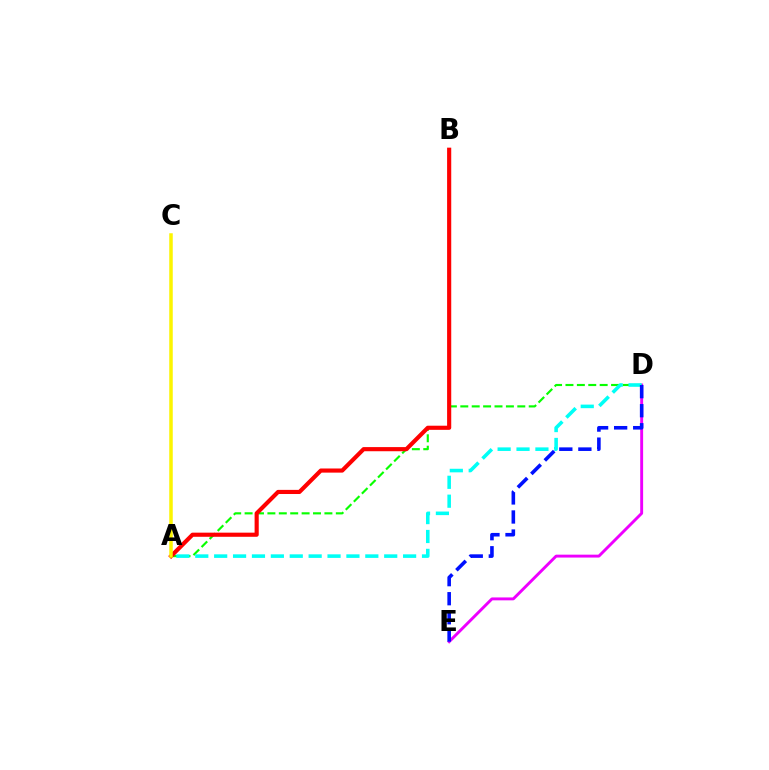{('D', 'E'): [{'color': '#ee00ff', 'line_style': 'solid', 'thickness': 2.09}, {'color': '#0010ff', 'line_style': 'dashed', 'thickness': 2.59}], ('A', 'D'): [{'color': '#08ff00', 'line_style': 'dashed', 'thickness': 1.55}, {'color': '#00fff6', 'line_style': 'dashed', 'thickness': 2.57}], ('A', 'B'): [{'color': '#ff0000', 'line_style': 'solid', 'thickness': 2.98}], ('A', 'C'): [{'color': '#fcf500', 'line_style': 'solid', 'thickness': 2.52}]}